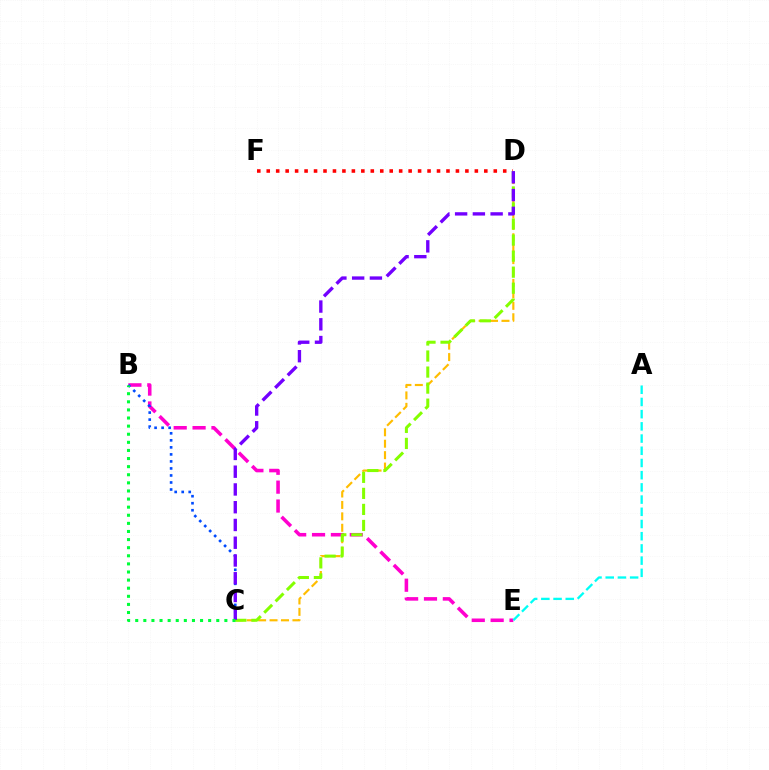{('B', 'E'): [{'color': '#ff00cf', 'line_style': 'dashed', 'thickness': 2.57}], ('D', 'F'): [{'color': '#ff0000', 'line_style': 'dotted', 'thickness': 2.57}], ('B', 'C'): [{'color': '#004bff', 'line_style': 'dotted', 'thickness': 1.91}, {'color': '#00ff39', 'line_style': 'dotted', 'thickness': 2.2}], ('C', 'D'): [{'color': '#ffbd00', 'line_style': 'dashed', 'thickness': 1.55}, {'color': '#84ff00', 'line_style': 'dashed', 'thickness': 2.18}, {'color': '#7200ff', 'line_style': 'dashed', 'thickness': 2.41}], ('A', 'E'): [{'color': '#00fff6', 'line_style': 'dashed', 'thickness': 1.66}]}